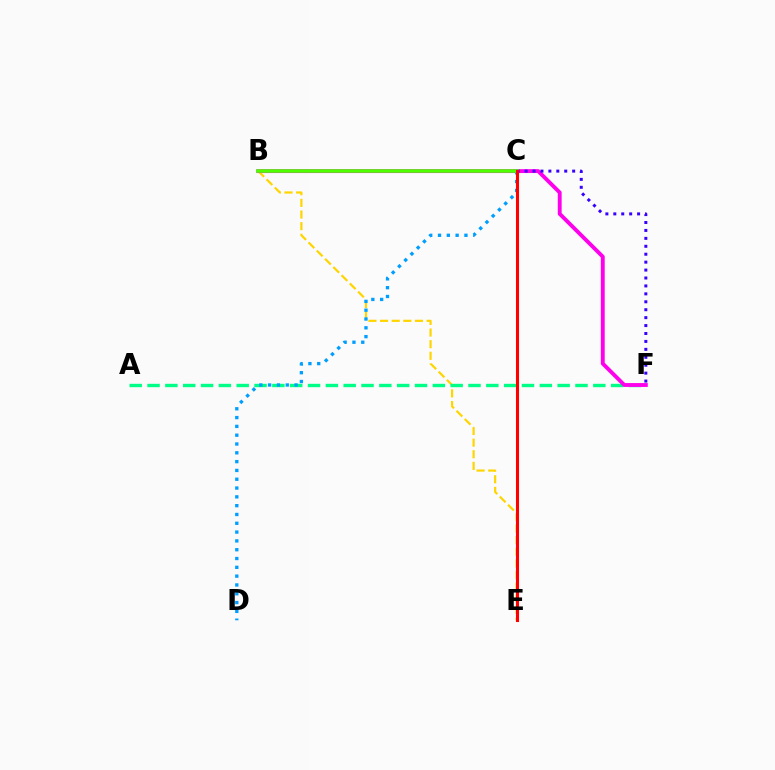{('B', 'E'): [{'color': '#ffd500', 'line_style': 'dashed', 'thickness': 1.58}], ('A', 'F'): [{'color': '#00ff86', 'line_style': 'dashed', 'thickness': 2.42}], ('B', 'F'): [{'color': '#ff00ed', 'line_style': 'solid', 'thickness': 2.79}], ('C', 'F'): [{'color': '#3700ff', 'line_style': 'dotted', 'thickness': 2.15}], ('C', 'D'): [{'color': '#009eff', 'line_style': 'dotted', 'thickness': 2.39}], ('B', 'C'): [{'color': '#4fff00', 'line_style': 'solid', 'thickness': 2.58}], ('C', 'E'): [{'color': '#ff0000', 'line_style': 'solid', 'thickness': 2.21}]}